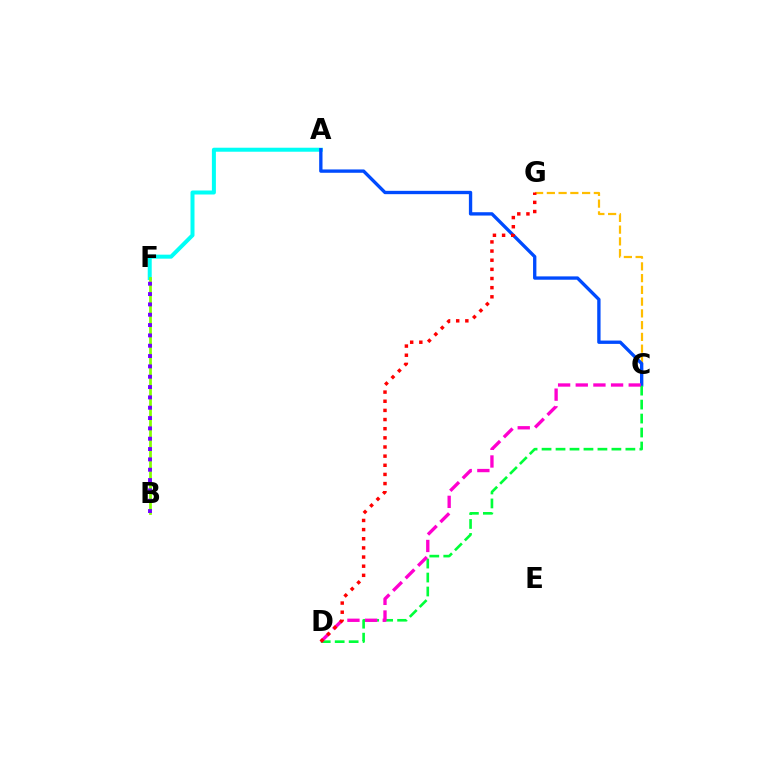{('C', 'G'): [{'color': '#ffbd00', 'line_style': 'dashed', 'thickness': 1.6}], ('A', 'F'): [{'color': '#00fff6', 'line_style': 'solid', 'thickness': 2.88}], ('A', 'C'): [{'color': '#004bff', 'line_style': 'solid', 'thickness': 2.4}], ('C', 'D'): [{'color': '#00ff39', 'line_style': 'dashed', 'thickness': 1.9}, {'color': '#ff00cf', 'line_style': 'dashed', 'thickness': 2.4}], ('B', 'F'): [{'color': '#84ff00', 'line_style': 'solid', 'thickness': 1.98}, {'color': '#7200ff', 'line_style': 'dotted', 'thickness': 2.81}], ('D', 'G'): [{'color': '#ff0000', 'line_style': 'dotted', 'thickness': 2.49}]}